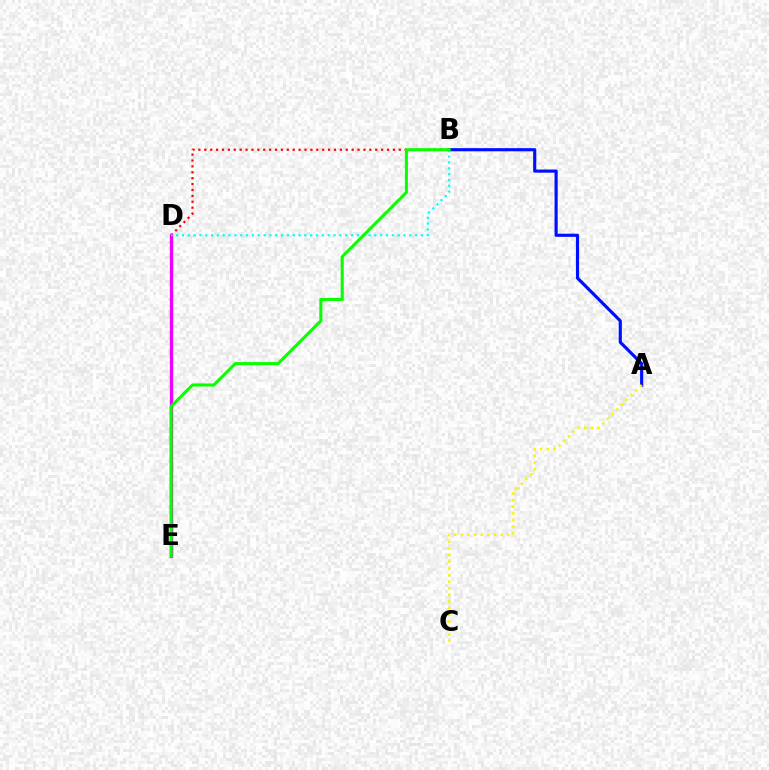{('A', 'B'): [{'color': '#0010ff', 'line_style': 'solid', 'thickness': 2.27}], ('B', 'D'): [{'color': '#ff0000', 'line_style': 'dotted', 'thickness': 1.6}, {'color': '#00fff6', 'line_style': 'dotted', 'thickness': 1.58}], ('D', 'E'): [{'color': '#ee00ff', 'line_style': 'solid', 'thickness': 2.4}], ('B', 'E'): [{'color': '#08ff00', 'line_style': 'solid', 'thickness': 2.2}], ('A', 'C'): [{'color': '#fcf500', 'line_style': 'dotted', 'thickness': 1.8}]}